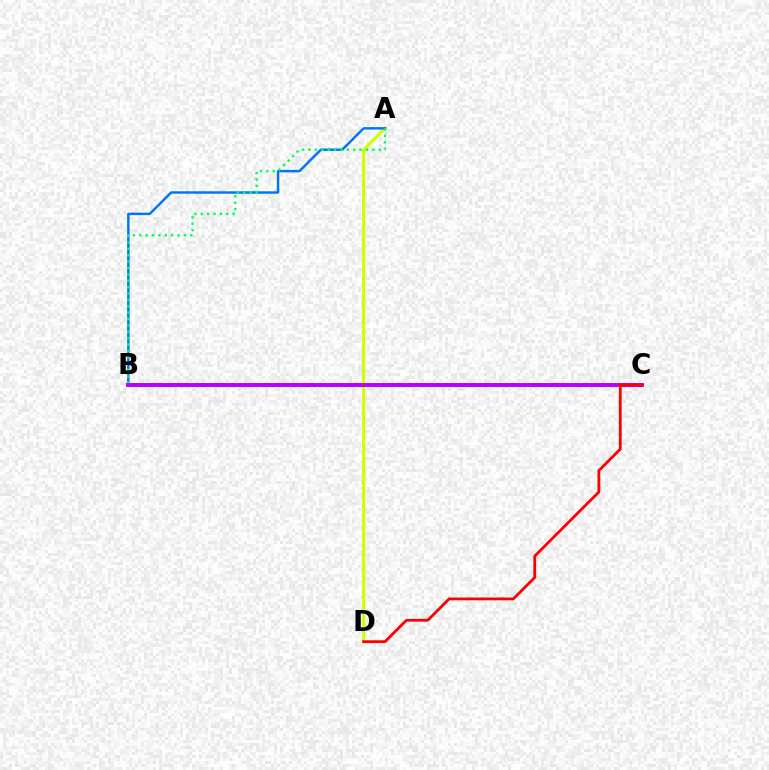{('A', 'D'): [{'color': '#d1ff00', 'line_style': 'solid', 'thickness': 2.22}], ('A', 'B'): [{'color': '#0074ff', 'line_style': 'solid', 'thickness': 1.76}, {'color': '#00ff5c', 'line_style': 'dotted', 'thickness': 1.73}], ('B', 'C'): [{'color': '#b900ff', 'line_style': 'solid', 'thickness': 2.85}], ('C', 'D'): [{'color': '#ff0000', 'line_style': 'solid', 'thickness': 2.01}]}